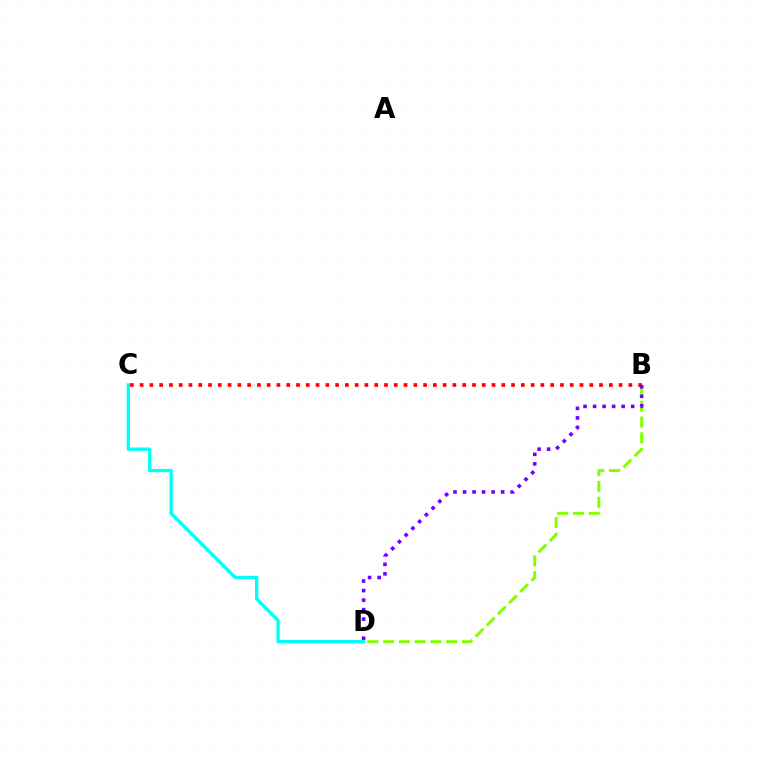{('B', 'D'): [{'color': '#84ff00', 'line_style': 'dashed', 'thickness': 2.14}, {'color': '#7200ff', 'line_style': 'dotted', 'thickness': 2.59}], ('B', 'C'): [{'color': '#ff0000', 'line_style': 'dotted', 'thickness': 2.66}], ('C', 'D'): [{'color': '#00fff6', 'line_style': 'solid', 'thickness': 2.39}]}